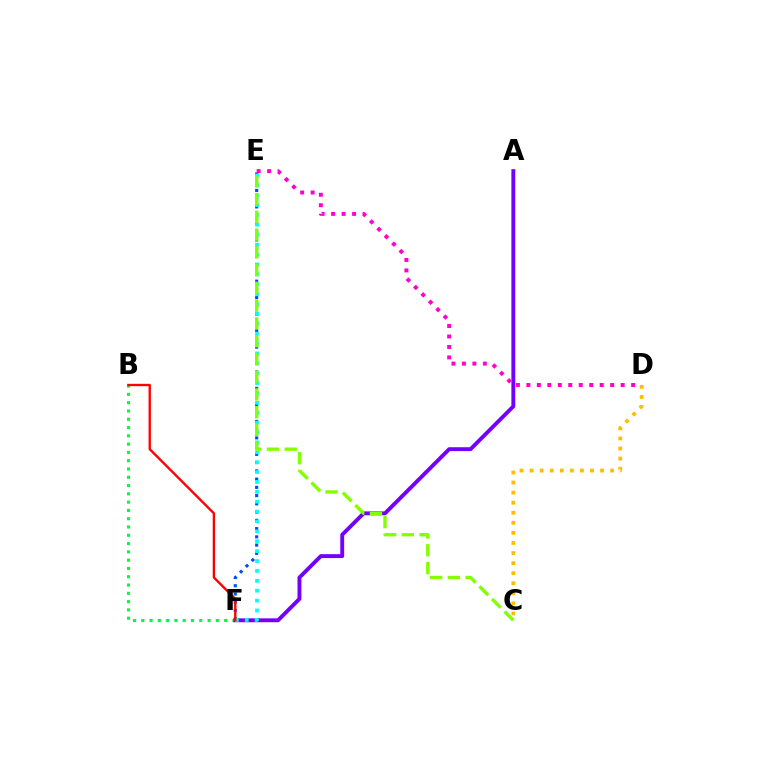{('E', 'F'): [{'color': '#004bff', 'line_style': 'dotted', 'thickness': 2.24}, {'color': '#00fff6', 'line_style': 'dotted', 'thickness': 2.69}], ('B', 'F'): [{'color': '#00ff39', 'line_style': 'dotted', 'thickness': 2.25}, {'color': '#ff0000', 'line_style': 'solid', 'thickness': 1.7}], ('A', 'F'): [{'color': '#7200ff', 'line_style': 'solid', 'thickness': 2.8}], ('C', 'D'): [{'color': '#ffbd00', 'line_style': 'dotted', 'thickness': 2.74}], ('C', 'E'): [{'color': '#84ff00', 'line_style': 'dashed', 'thickness': 2.41}], ('D', 'E'): [{'color': '#ff00cf', 'line_style': 'dotted', 'thickness': 2.85}]}